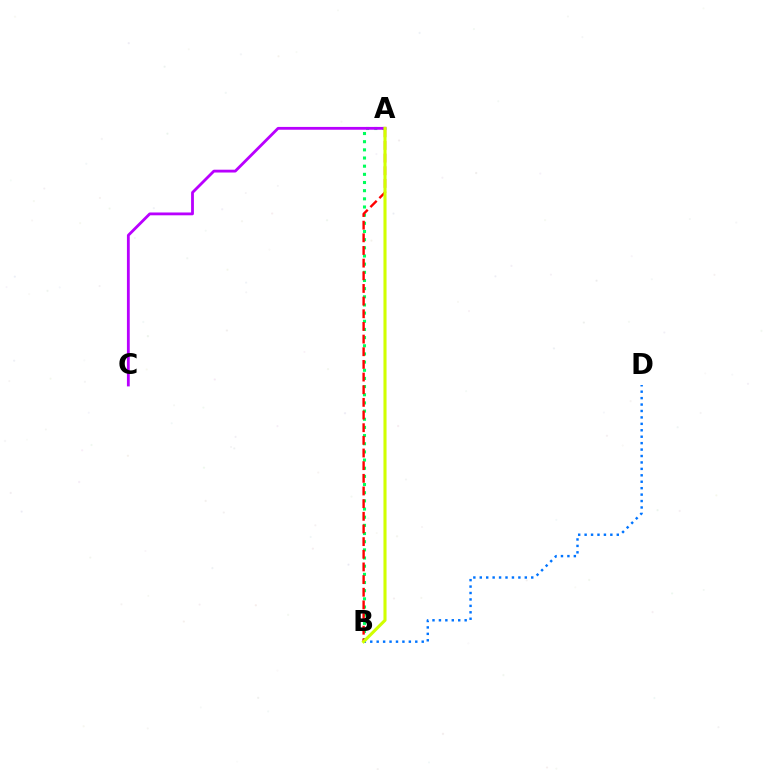{('A', 'B'): [{'color': '#00ff5c', 'line_style': 'dotted', 'thickness': 2.22}, {'color': '#ff0000', 'line_style': 'dashed', 'thickness': 1.72}, {'color': '#d1ff00', 'line_style': 'solid', 'thickness': 2.22}], ('A', 'C'): [{'color': '#b900ff', 'line_style': 'solid', 'thickness': 2.03}], ('B', 'D'): [{'color': '#0074ff', 'line_style': 'dotted', 'thickness': 1.75}]}